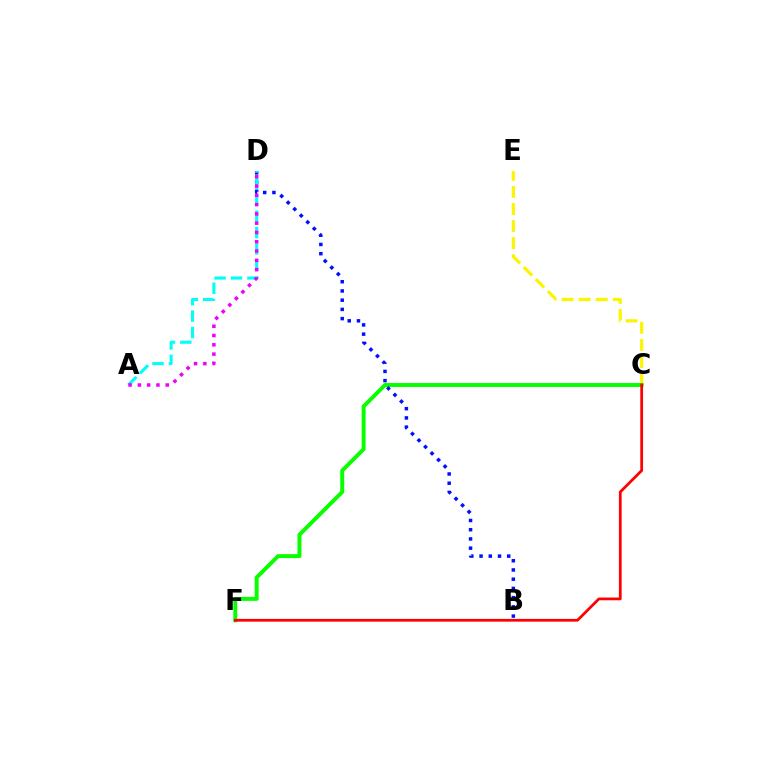{('C', 'E'): [{'color': '#fcf500', 'line_style': 'dashed', 'thickness': 2.32}], ('C', 'F'): [{'color': '#08ff00', 'line_style': 'solid', 'thickness': 2.84}, {'color': '#ff0000', 'line_style': 'solid', 'thickness': 1.98}], ('B', 'D'): [{'color': '#0010ff', 'line_style': 'dotted', 'thickness': 2.51}], ('A', 'D'): [{'color': '#00fff6', 'line_style': 'dashed', 'thickness': 2.23}, {'color': '#ee00ff', 'line_style': 'dotted', 'thickness': 2.52}]}